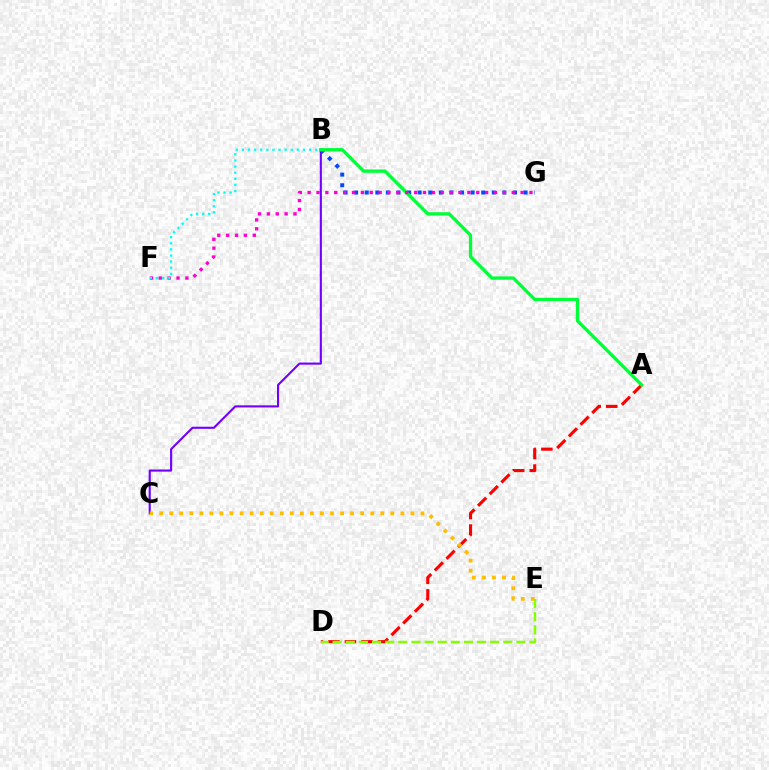{('A', 'D'): [{'color': '#ff0000', 'line_style': 'dashed', 'thickness': 2.24}], ('B', 'C'): [{'color': '#7200ff', 'line_style': 'solid', 'thickness': 1.52}], ('B', 'G'): [{'color': '#004bff', 'line_style': 'dotted', 'thickness': 2.88}], ('A', 'B'): [{'color': '#00ff39', 'line_style': 'solid', 'thickness': 2.39}], ('F', 'G'): [{'color': '#ff00cf', 'line_style': 'dotted', 'thickness': 2.41}], ('C', 'E'): [{'color': '#ffbd00', 'line_style': 'dotted', 'thickness': 2.73}], ('D', 'E'): [{'color': '#84ff00', 'line_style': 'dashed', 'thickness': 1.78}], ('B', 'F'): [{'color': '#00fff6', 'line_style': 'dotted', 'thickness': 1.66}]}